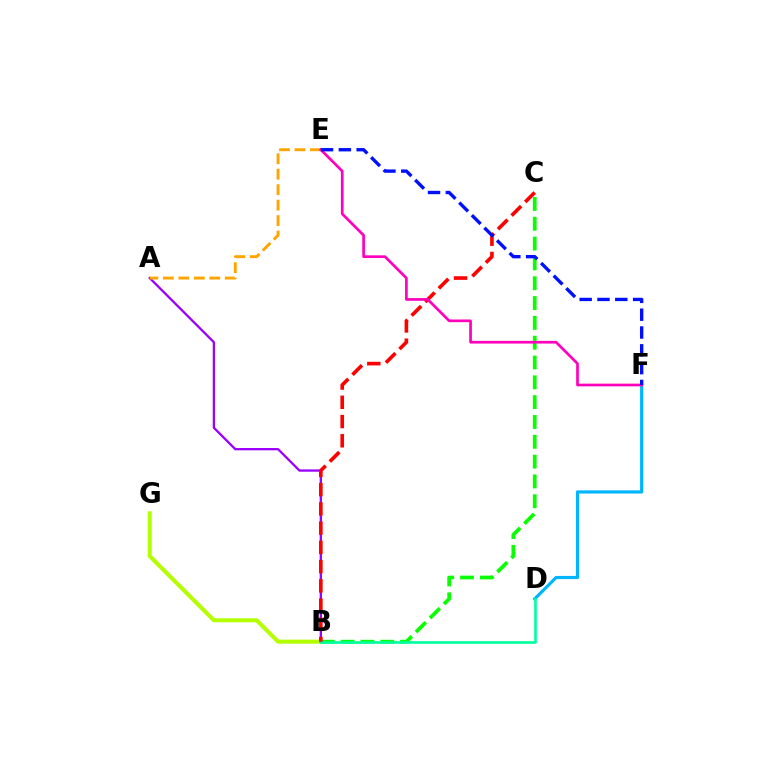{('B', 'G'): [{'color': '#b3ff00', 'line_style': 'solid', 'thickness': 2.9}], ('B', 'C'): [{'color': '#08ff00', 'line_style': 'dashed', 'thickness': 2.69}, {'color': '#ff0000', 'line_style': 'dashed', 'thickness': 2.61}], ('A', 'B'): [{'color': '#9b00ff', 'line_style': 'solid', 'thickness': 1.65}], ('D', 'F'): [{'color': '#00b5ff', 'line_style': 'solid', 'thickness': 2.28}], ('B', 'D'): [{'color': '#00ff9d', 'line_style': 'solid', 'thickness': 1.92}], ('A', 'E'): [{'color': '#ffa500', 'line_style': 'dashed', 'thickness': 2.1}], ('E', 'F'): [{'color': '#ff00bd', 'line_style': 'solid', 'thickness': 1.94}, {'color': '#0010ff', 'line_style': 'dashed', 'thickness': 2.42}]}